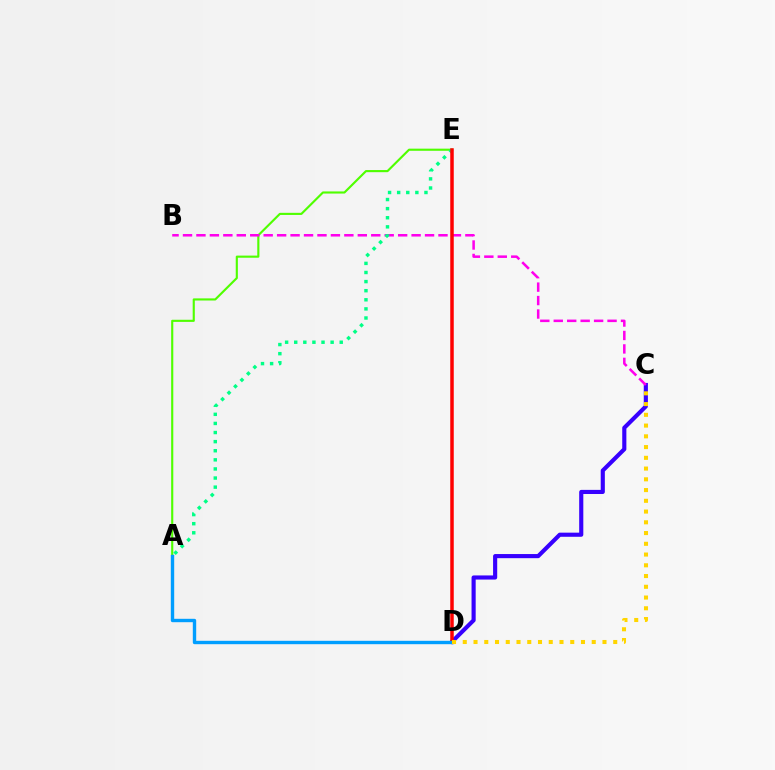{('A', 'E'): [{'color': '#4fff00', 'line_style': 'solid', 'thickness': 1.54}, {'color': '#00ff86', 'line_style': 'dotted', 'thickness': 2.47}], ('C', 'D'): [{'color': '#3700ff', 'line_style': 'solid', 'thickness': 2.97}, {'color': '#ffd500', 'line_style': 'dotted', 'thickness': 2.92}], ('B', 'C'): [{'color': '#ff00ed', 'line_style': 'dashed', 'thickness': 1.83}], ('D', 'E'): [{'color': '#ff0000', 'line_style': 'solid', 'thickness': 2.52}], ('A', 'D'): [{'color': '#009eff', 'line_style': 'solid', 'thickness': 2.43}]}